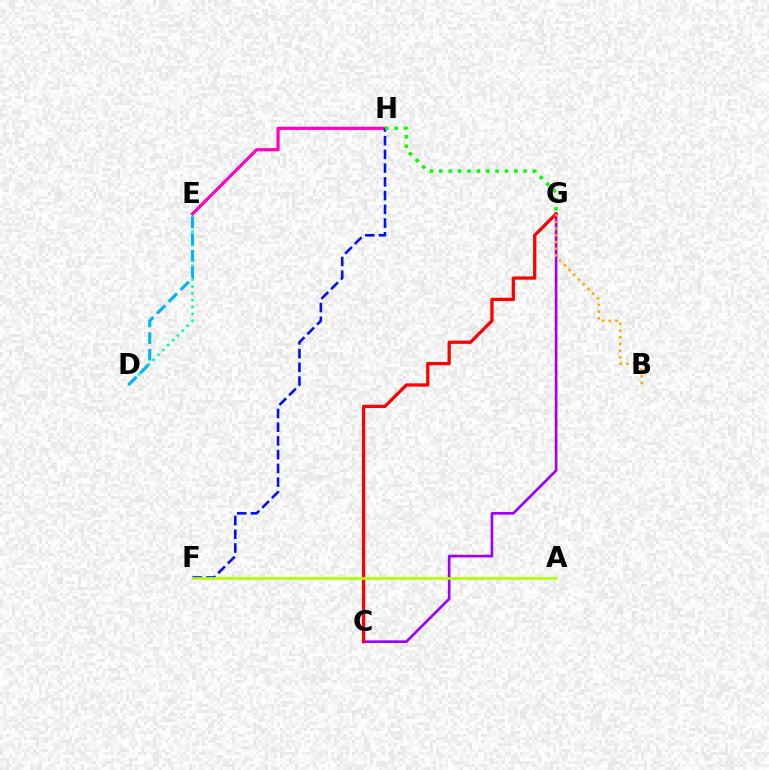{('C', 'G'): [{'color': '#9b00ff', 'line_style': 'solid', 'thickness': 1.91}, {'color': '#ff0000', 'line_style': 'solid', 'thickness': 2.35}], ('D', 'E'): [{'color': '#00ff9d', 'line_style': 'dotted', 'thickness': 1.87}, {'color': '#00b5ff', 'line_style': 'dashed', 'thickness': 2.26}], ('E', 'H'): [{'color': '#ff00bd', 'line_style': 'solid', 'thickness': 2.27}], ('F', 'H'): [{'color': '#0010ff', 'line_style': 'dashed', 'thickness': 1.87}], ('B', 'G'): [{'color': '#ffa500', 'line_style': 'dotted', 'thickness': 1.82}], ('A', 'F'): [{'color': '#b3ff00', 'line_style': 'solid', 'thickness': 1.93}], ('G', 'H'): [{'color': '#08ff00', 'line_style': 'dotted', 'thickness': 2.55}]}